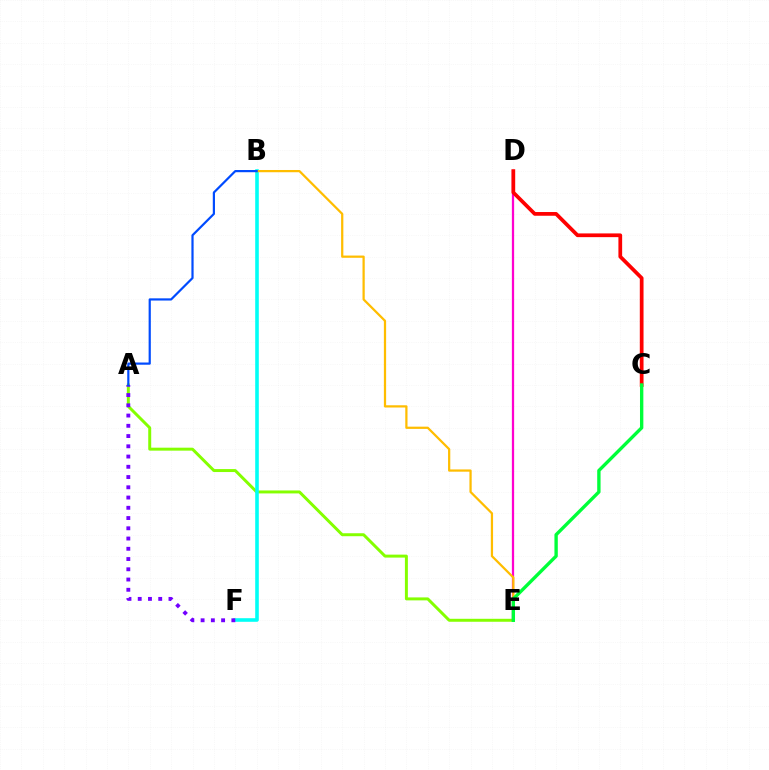{('A', 'E'): [{'color': '#84ff00', 'line_style': 'solid', 'thickness': 2.14}], ('D', 'E'): [{'color': '#ff00cf', 'line_style': 'solid', 'thickness': 1.62}], ('B', 'F'): [{'color': '#00fff6', 'line_style': 'solid', 'thickness': 2.59}], ('B', 'E'): [{'color': '#ffbd00', 'line_style': 'solid', 'thickness': 1.61}], ('C', 'D'): [{'color': '#ff0000', 'line_style': 'solid', 'thickness': 2.69}], ('C', 'E'): [{'color': '#00ff39', 'line_style': 'solid', 'thickness': 2.42}], ('A', 'F'): [{'color': '#7200ff', 'line_style': 'dotted', 'thickness': 2.78}], ('A', 'B'): [{'color': '#004bff', 'line_style': 'solid', 'thickness': 1.58}]}